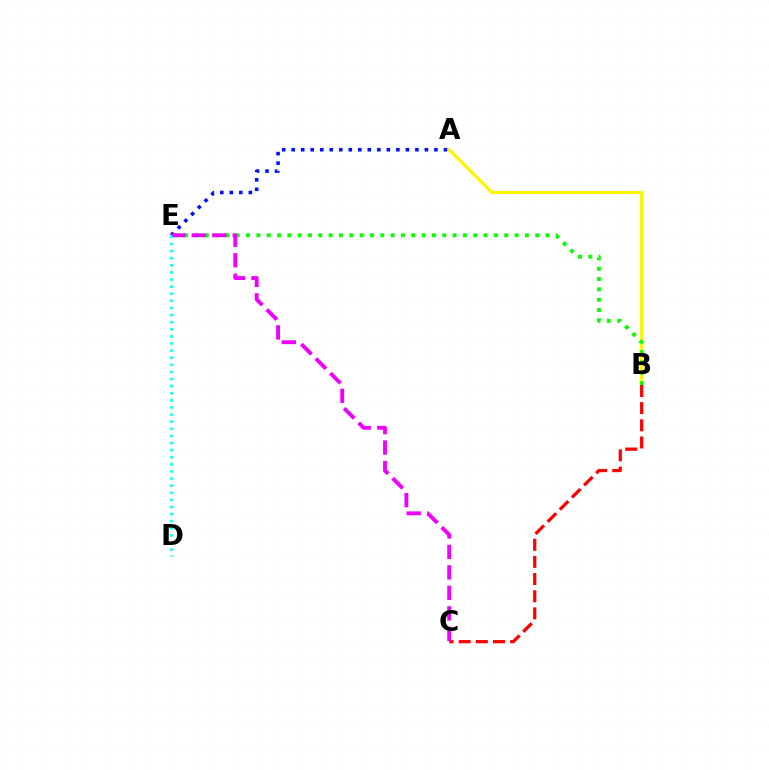{('A', 'B'): [{'color': '#fcf500', 'line_style': 'solid', 'thickness': 2.3}], ('A', 'E'): [{'color': '#0010ff', 'line_style': 'dotted', 'thickness': 2.59}], ('B', 'E'): [{'color': '#08ff00', 'line_style': 'dotted', 'thickness': 2.81}], ('B', 'C'): [{'color': '#ff0000', 'line_style': 'dashed', 'thickness': 2.33}], ('C', 'E'): [{'color': '#ee00ff', 'line_style': 'dashed', 'thickness': 2.78}], ('D', 'E'): [{'color': '#00fff6', 'line_style': 'dotted', 'thickness': 1.93}]}